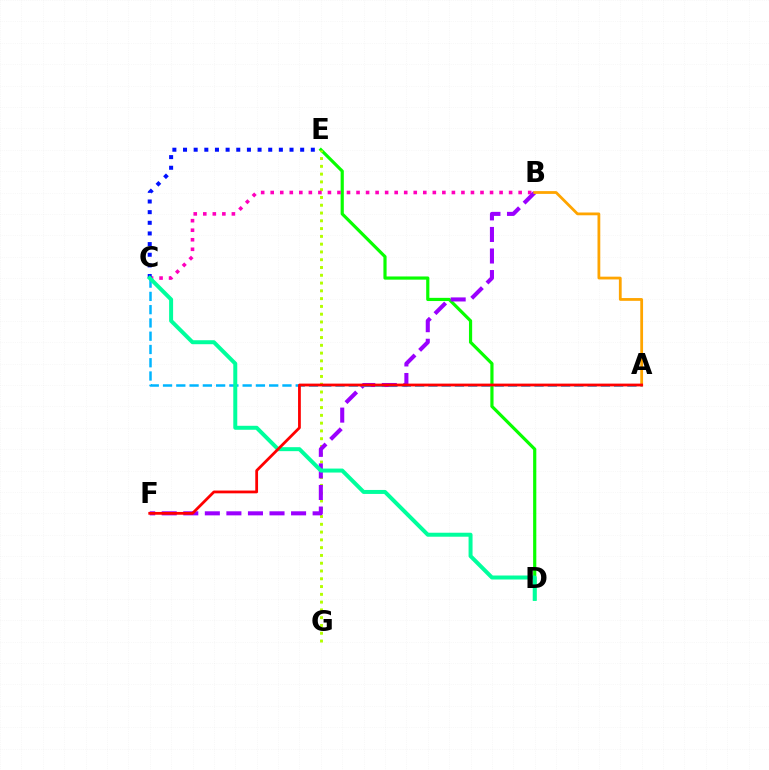{('D', 'E'): [{'color': '#08ff00', 'line_style': 'solid', 'thickness': 2.29}], ('E', 'G'): [{'color': '#b3ff00', 'line_style': 'dotted', 'thickness': 2.11}], ('B', 'C'): [{'color': '#ff00bd', 'line_style': 'dotted', 'thickness': 2.59}], ('B', 'F'): [{'color': '#9b00ff', 'line_style': 'dashed', 'thickness': 2.93}], ('A', 'C'): [{'color': '#00b5ff', 'line_style': 'dashed', 'thickness': 1.8}], ('C', 'E'): [{'color': '#0010ff', 'line_style': 'dotted', 'thickness': 2.89}], ('A', 'B'): [{'color': '#ffa500', 'line_style': 'solid', 'thickness': 2.0}], ('C', 'D'): [{'color': '#00ff9d', 'line_style': 'solid', 'thickness': 2.87}], ('A', 'F'): [{'color': '#ff0000', 'line_style': 'solid', 'thickness': 2.0}]}